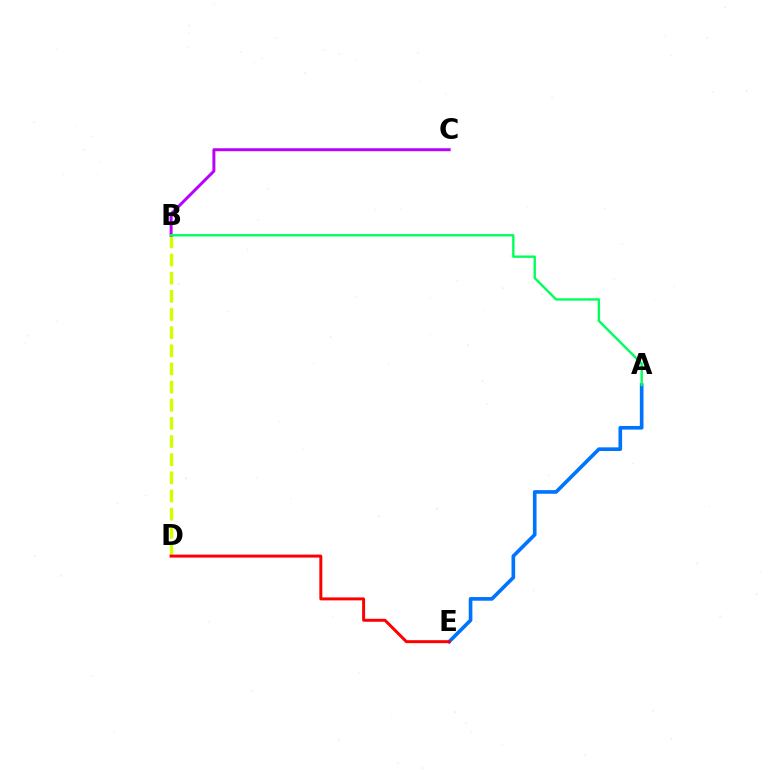{('B', 'D'): [{'color': '#d1ff00', 'line_style': 'dashed', 'thickness': 2.47}], ('A', 'E'): [{'color': '#0074ff', 'line_style': 'solid', 'thickness': 2.62}], ('B', 'C'): [{'color': '#b900ff', 'line_style': 'solid', 'thickness': 2.13}], ('A', 'B'): [{'color': '#00ff5c', 'line_style': 'solid', 'thickness': 1.72}], ('D', 'E'): [{'color': '#ff0000', 'line_style': 'solid', 'thickness': 2.14}]}